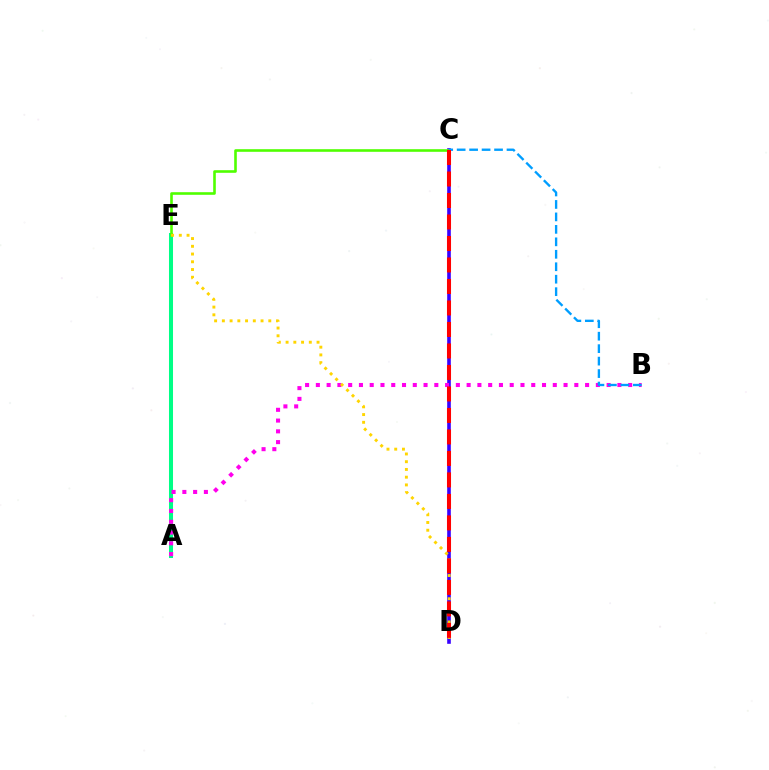{('A', 'E'): [{'color': '#00ff86', 'line_style': 'solid', 'thickness': 2.9}], ('C', 'D'): [{'color': '#3700ff', 'line_style': 'solid', 'thickness': 2.6}, {'color': '#ff0000', 'line_style': 'dashed', 'thickness': 2.92}], ('C', 'E'): [{'color': '#4fff00', 'line_style': 'solid', 'thickness': 1.88}], ('A', 'B'): [{'color': '#ff00ed', 'line_style': 'dotted', 'thickness': 2.93}], ('B', 'C'): [{'color': '#009eff', 'line_style': 'dashed', 'thickness': 1.69}], ('D', 'E'): [{'color': '#ffd500', 'line_style': 'dotted', 'thickness': 2.1}]}